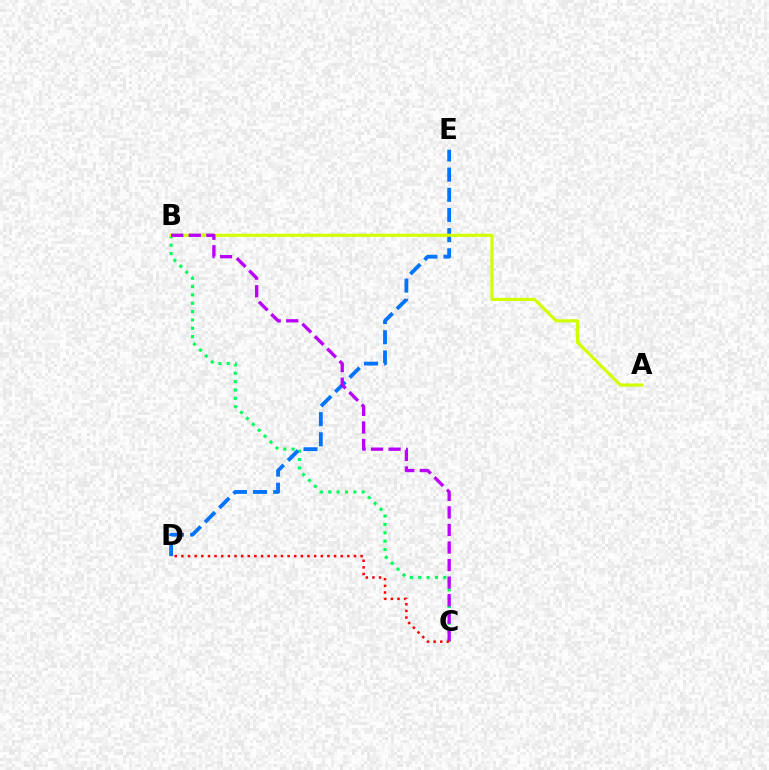{('B', 'C'): [{'color': '#00ff5c', 'line_style': 'dotted', 'thickness': 2.27}, {'color': '#b900ff', 'line_style': 'dashed', 'thickness': 2.38}], ('D', 'E'): [{'color': '#0074ff', 'line_style': 'dashed', 'thickness': 2.74}], ('A', 'B'): [{'color': '#d1ff00', 'line_style': 'solid', 'thickness': 2.26}], ('C', 'D'): [{'color': '#ff0000', 'line_style': 'dotted', 'thickness': 1.8}]}